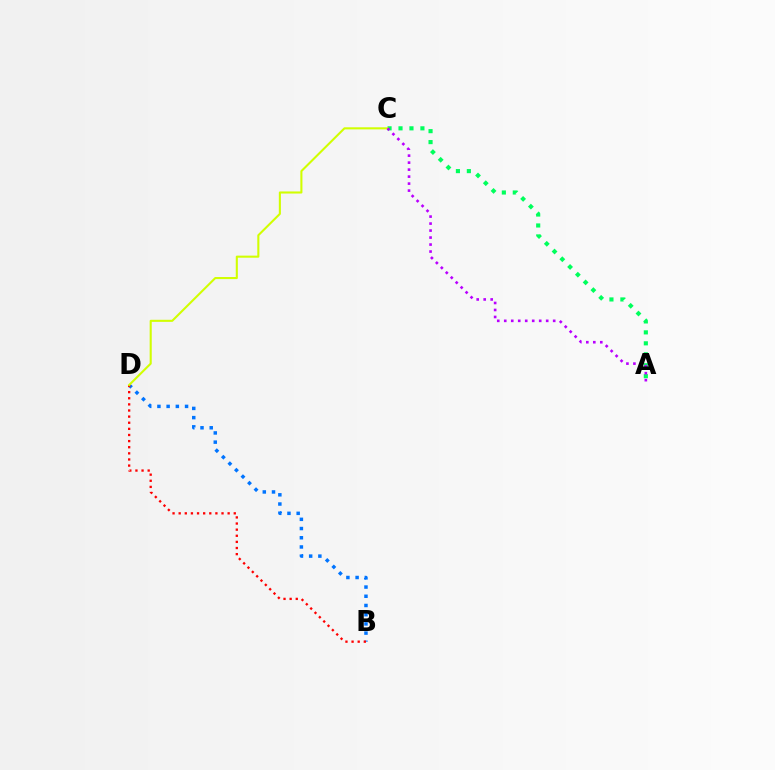{('A', 'C'): [{'color': '#00ff5c', 'line_style': 'dotted', 'thickness': 2.98}, {'color': '#b900ff', 'line_style': 'dotted', 'thickness': 1.9}], ('B', 'D'): [{'color': '#0074ff', 'line_style': 'dotted', 'thickness': 2.5}, {'color': '#ff0000', 'line_style': 'dotted', 'thickness': 1.66}], ('C', 'D'): [{'color': '#d1ff00', 'line_style': 'solid', 'thickness': 1.5}]}